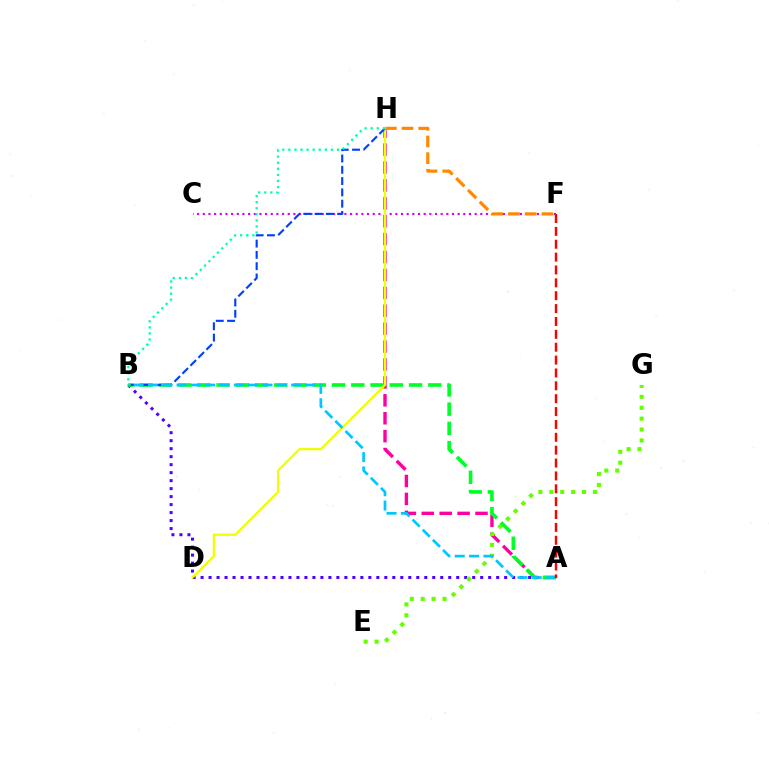{('C', 'F'): [{'color': '#d600ff', 'line_style': 'dotted', 'thickness': 1.54}], ('A', 'B'): [{'color': '#4f00ff', 'line_style': 'dotted', 'thickness': 2.17}, {'color': '#00ff27', 'line_style': 'dashed', 'thickness': 2.62}, {'color': '#00c7ff', 'line_style': 'dashed', 'thickness': 1.95}], ('A', 'H'): [{'color': '#ff00a0', 'line_style': 'dashed', 'thickness': 2.43}], ('E', 'G'): [{'color': '#66ff00', 'line_style': 'dotted', 'thickness': 2.96}], ('F', 'H'): [{'color': '#ff8800', 'line_style': 'dashed', 'thickness': 2.27}], ('D', 'H'): [{'color': '#eeff00', 'line_style': 'solid', 'thickness': 1.6}], ('B', 'H'): [{'color': '#003fff', 'line_style': 'dashed', 'thickness': 1.53}, {'color': '#00ffaf', 'line_style': 'dotted', 'thickness': 1.65}], ('A', 'F'): [{'color': '#ff0000', 'line_style': 'dashed', 'thickness': 1.75}]}